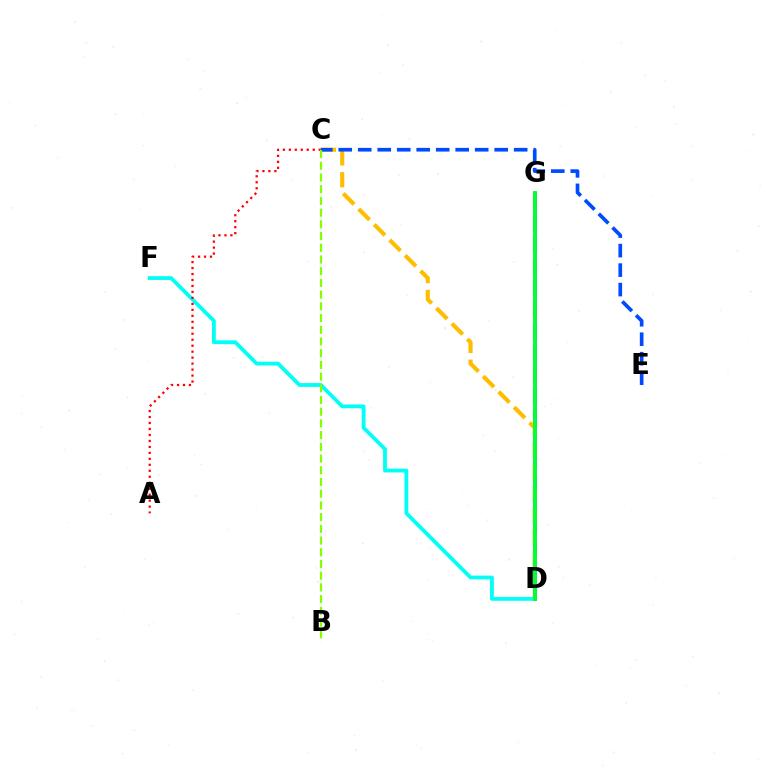{('D', 'F'): [{'color': '#00fff6', 'line_style': 'solid', 'thickness': 2.73}], ('D', 'G'): [{'color': '#ff00cf', 'line_style': 'dashed', 'thickness': 2.94}, {'color': '#7200ff', 'line_style': 'solid', 'thickness': 1.95}, {'color': '#00ff39', 'line_style': 'solid', 'thickness': 2.82}], ('A', 'C'): [{'color': '#ff0000', 'line_style': 'dotted', 'thickness': 1.62}], ('C', 'D'): [{'color': '#ffbd00', 'line_style': 'dashed', 'thickness': 2.97}], ('C', 'E'): [{'color': '#004bff', 'line_style': 'dashed', 'thickness': 2.65}], ('B', 'C'): [{'color': '#84ff00', 'line_style': 'dashed', 'thickness': 1.59}]}